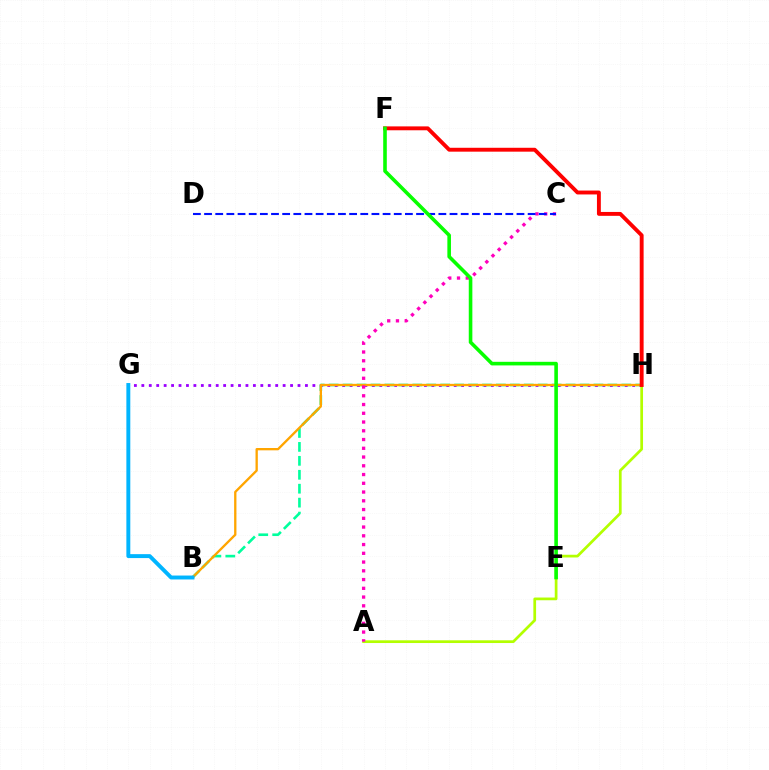{('B', 'H'): [{'color': '#00ff9d', 'line_style': 'dashed', 'thickness': 1.89}, {'color': '#ffa500', 'line_style': 'solid', 'thickness': 1.67}], ('G', 'H'): [{'color': '#9b00ff', 'line_style': 'dotted', 'thickness': 2.02}], ('A', 'H'): [{'color': '#b3ff00', 'line_style': 'solid', 'thickness': 1.96}], ('B', 'G'): [{'color': '#00b5ff', 'line_style': 'solid', 'thickness': 2.83}], ('F', 'H'): [{'color': '#ff0000', 'line_style': 'solid', 'thickness': 2.8}], ('A', 'C'): [{'color': '#ff00bd', 'line_style': 'dotted', 'thickness': 2.38}], ('C', 'D'): [{'color': '#0010ff', 'line_style': 'dashed', 'thickness': 1.52}], ('E', 'F'): [{'color': '#08ff00', 'line_style': 'solid', 'thickness': 2.59}]}